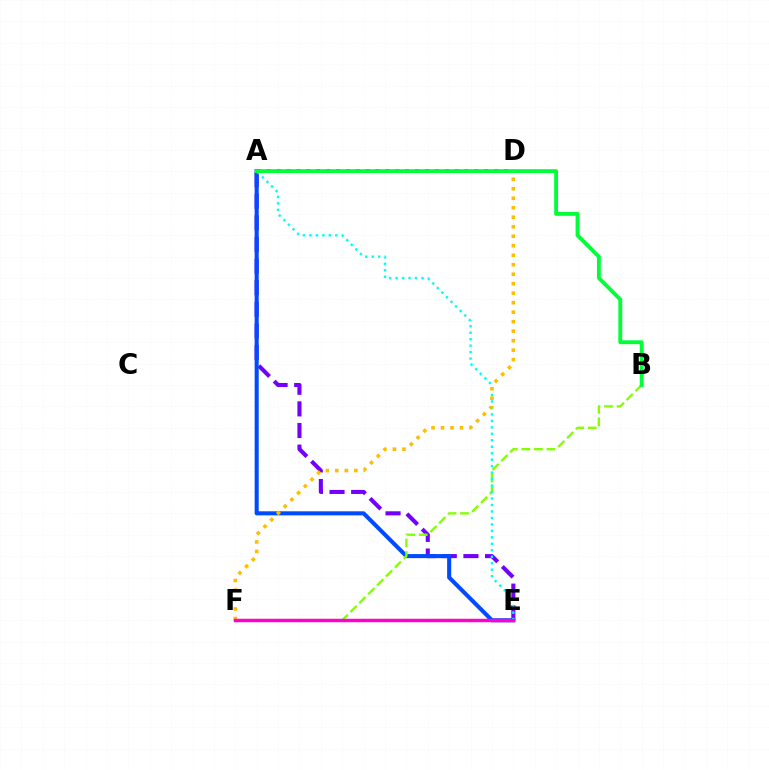{('A', 'E'): [{'color': '#7200ff', 'line_style': 'dashed', 'thickness': 2.94}, {'color': '#004bff', 'line_style': 'solid', 'thickness': 2.92}, {'color': '#00fff6', 'line_style': 'dotted', 'thickness': 1.76}], ('A', 'D'): [{'color': '#ff0000', 'line_style': 'dotted', 'thickness': 2.69}], ('B', 'F'): [{'color': '#84ff00', 'line_style': 'dashed', 'thickness': 1.7}], ('A', 'B'): [{'color': '#00ff39', 'line_style': 'solid', 'thickness': 2.78}], ('D', 'F'): [{'color': '#ffbd00', 'line_style': 'dotted', 'thickness': 2.58}], ('E', 'F'): [{'color': '#ff00cf', 'line_style': 'solid', 'thickness': 2.48}]}